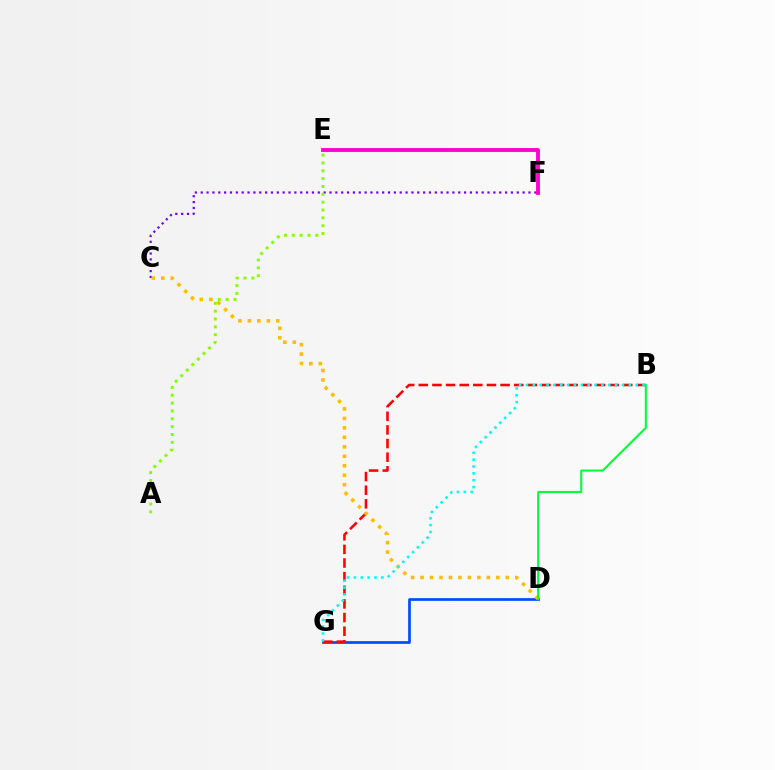{('D', 'G'): [{'color': '#004bff', 'line_style': 'solid', 'thickness': 1.94}], ('B', 'G'): [{'color': '#ff0000', 'line_style': 'dashed', 'thickness': 1.85}, {'color': '#00fff6', 'line_style': 'dotted', 'thickness': 1.86}], ('C', 'F'): [{'color': '#7200ff', 'line_style': 'dotted', 'thickness': 1.59}], ('C', 'D'): [{'color': '#ffbd00', 'line_style': 'dotted', 'thickness': 2.57}], ('E', 'F'): [{'color': '#ff00cf', 'line_style': 'solid', 'thickness': 2.77}], ('B', 'D'): [{'color': '#00ff39', 'line_style': 'solid', 'thickness': 1.5}], ('A', 'E'): [{'color': '#84ff00', 'line_style': 'dotted', 'thickness': 2.13}]}